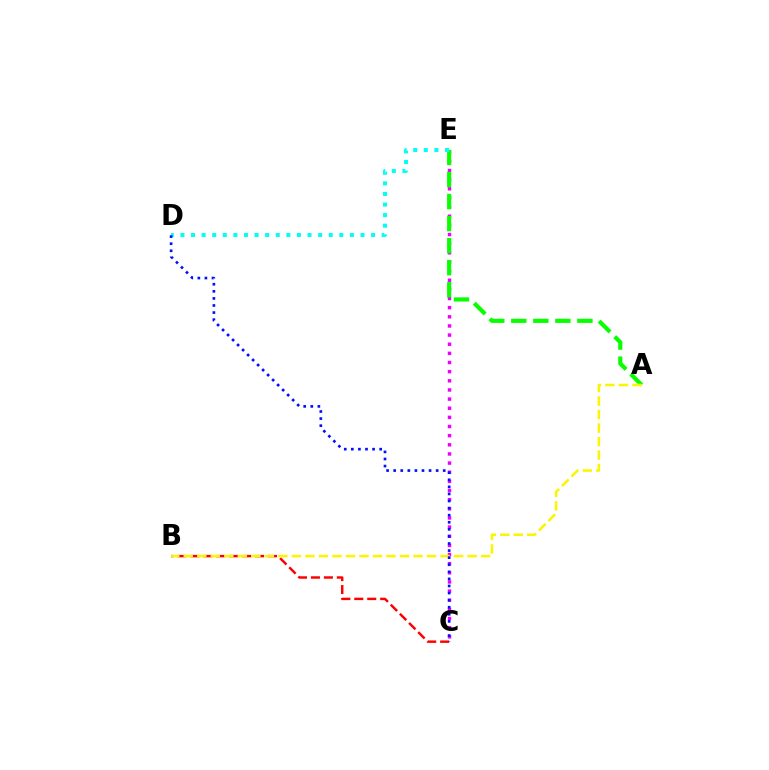{('C', 'E'): [{'color': '#ee00ff', 'line_style': 'dotted', 'thickness': 2.48}], ('B', 'C'): [{'color': '#ff0000', 'line_style': 'dashed', 'thickness': 1.76}], ('A', 'E'): [{'color': '#08ff00', 'line_style': 'dashed', 'thickness': 2.99}], ('D', 'E'): [{'color': '#00fff6', 'line_style': 'dotted', 'thickness': 2.88}], ('A', 'B'): [{'color': '#fcf500', 'line_style': 'dashed', 'thickness': 1.84}], ('C', 'D'): [{'color': '#0010ff', 'line_style': 'dotted', 'thickness': 1.92}]}